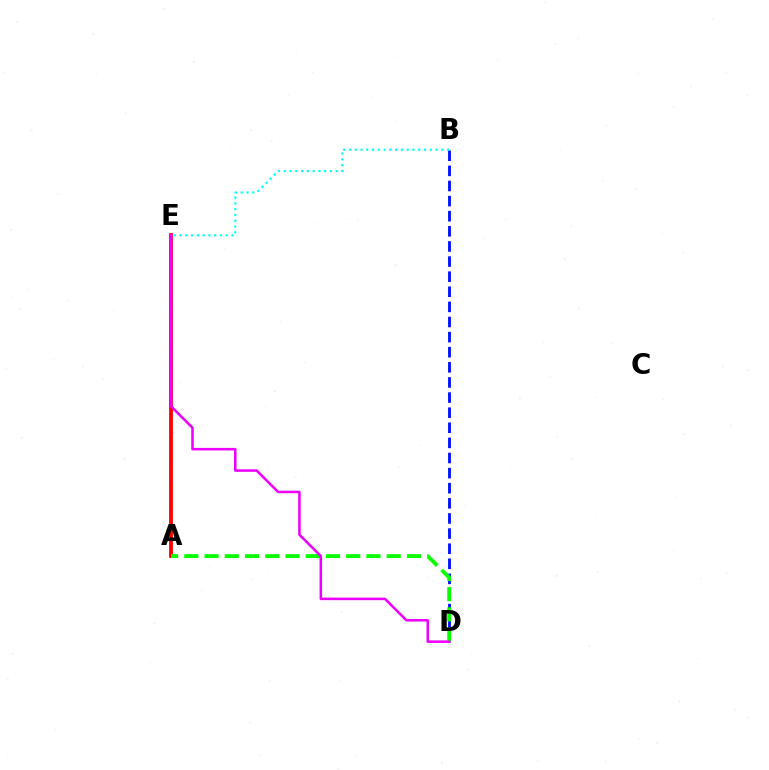{('B', 'D'): [{'color': '#0010ff', 'line_style': 'dashed', 'thickness': 2.05}], ('A', 'E'): [{'color': '#fcf500', 'line_style': 'dotted', 'thickness': 2.62}, {'color': '#ff0000', 'line_style': 'solid', 'thickness': 2.72}], ('B', 'E'): [{'color': '#00fff6', 'line_style': 'dotted', 'thickness': 1.57}], ('A', 'D'): [{'color': '#08ff00', 'line_style': 'dashed', 'thickness': 2.75}], ('D', 'E'): [{'color': '#ee00ff', 'line_style': 'solid', 'thickness': 1.82}]}